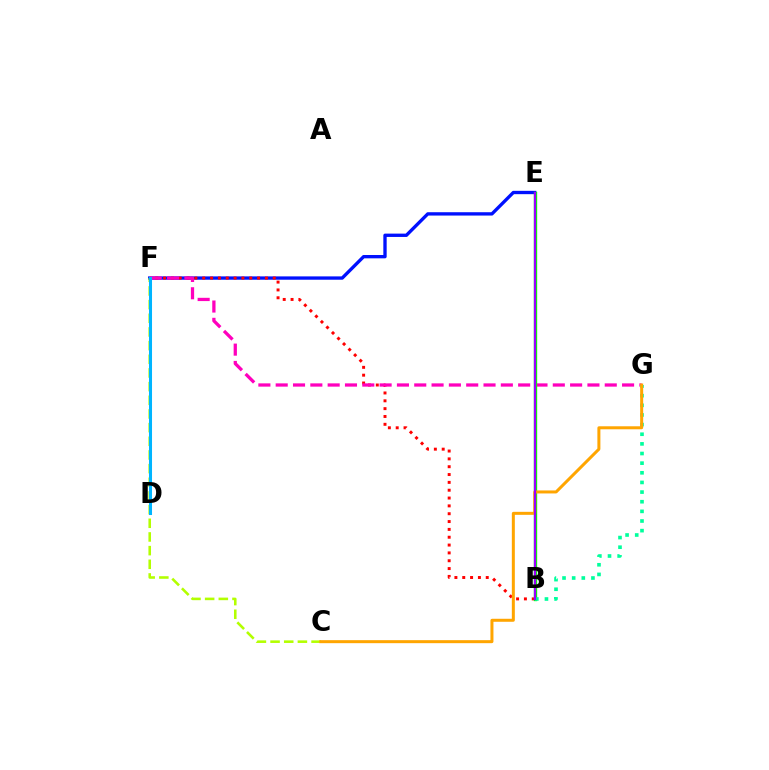{('E', 'F'): [{'color': '#0010ff', 'line_style': 'solid', 'thickness': 2.4}], ('B', 'F'): [{'color': '#ff0000', 'line_style': 'dotted', 'thickness': 2.13}], ('C', 'F'): [{'color': '#b3ff00', 'line_style': 'dashed', 'thickness': 1.86}], ('F', 'G'): [{'color': '#ff00bd', 'line_style': 'dashed', 'thickness': 2.35}], ('B', 'E'): [{'color': '#08ff00', 'line_style': 'solid', 'thickness': 2.42}, {'color': '#9b00ff', 'line_style': 'solid', 'thickness': 1.6}], ('D', 'F'): [{'color': '#00b5ff', 'line_style': 'solid', 'thickness': 2.2}], ('B', 'G'): [{'color': '#00ff9d', 'line_style': 'dotted', 'thickness': 2.62}], ('C', 'G'): [{'color': '#ffa500', 'line_style': 'solid', 'thickness': 2.16}]}